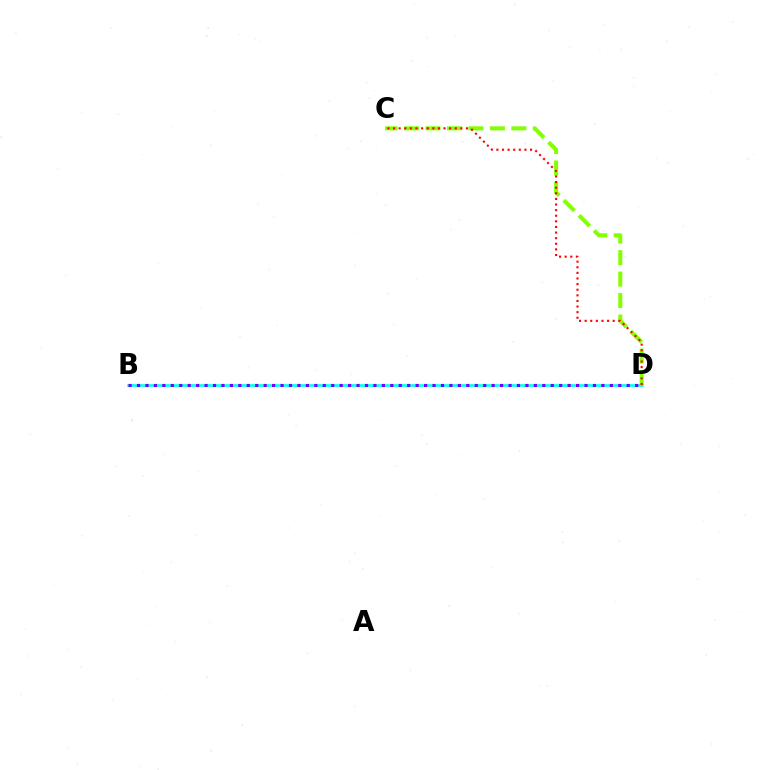{('B', 'D'): [{'color': '#00fff6', 'line_style': 'solid', 'thickness': 1.88}, {'color': '#7200ff', 'line_style': 'dotted', 'thickness': 2.29}], ('C', 'D'): [{'color': '#84ff00', 'line_style': 'dashed', 'thickness': 2.92}, {'color': '#ff0000', 'line_style': 'dotted', 'thickness': 1.52}]}